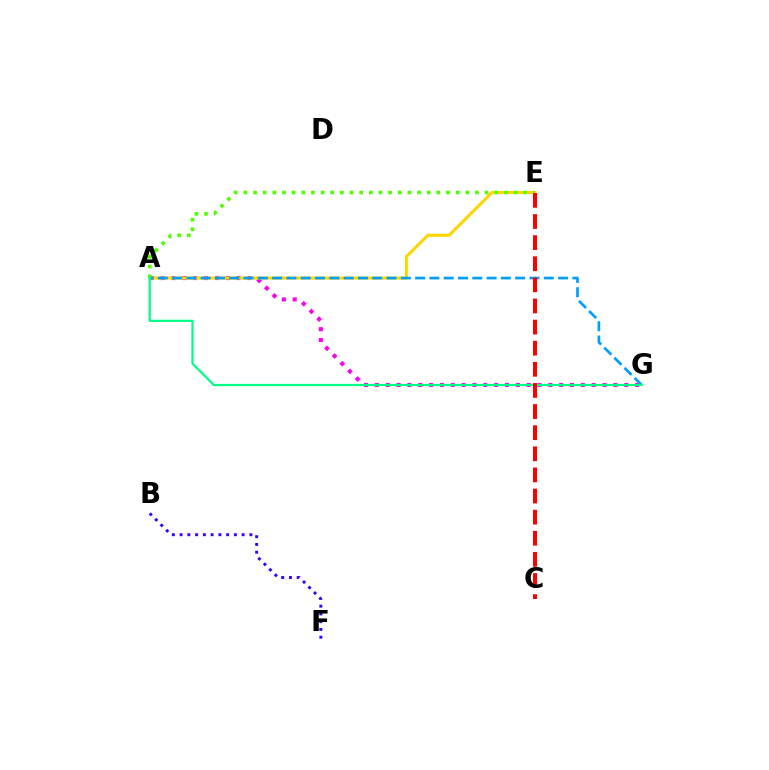{('A', 'G'): [{'color': '#ff00ed', 'line_style': 'dotted', 'thickness': 2.95}, {'color': '#009eff', 'line_style': 'dashed', 'thickness': 1.94}, {'color': '#00ff86', 'line_style': 'solid', 'thickness': 1.61}], ('A', 'E'): [{'color': '#ffd500', 'line_style': 'solid', 'thickness': 2.19}, {'color': '#4fff00', 'line_style': 'dotted', 'thickness': 2.62}], ('B', 'F'): [{'color': '#3700ff', 'line_style': 'dotted', 'thickness': 2.11}], ('C', 'E'): [{'color': '#ff0000', 'line_style': 'dashed', 'thickness': 2.87}]}